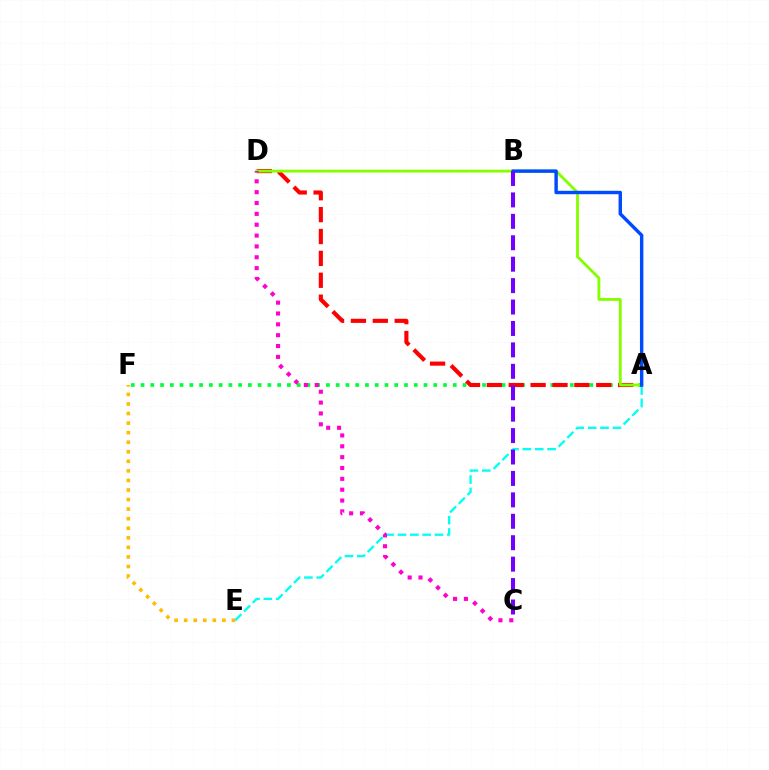{('A', 'F'): [{'color': '#00ff39', 'line_style': 'dotted', 'thickness': 2.65}], ('E', 'F'): [{'color': '#ffbd00', 'line_style': 'dotted', 'thickness': 2.6}], ('A', 'D'): [{'color': '#ff0000', 'line_style': 'dashed', 'thickness': 2.97}, {'color': '#84ff00', 'line_style': 'solid', 'thickness': 2.05}], ('A', 'E'): [{'color': '#00fff6', 'line_style': 'dashed', 'thickness': 1.68}], ('A', 'B'): [{'color': '#004bff', 'line_style': 'solid', 'thickness': 2.47}], ('C', 'D'): [{'color': '#ff00cf', 'line_style': 'dotted', 'thickness': 2.95}], ('B', 'C'): [{'color': '#7200ff', 'line_style': 'dashed', 'thickness': 2.91}]}